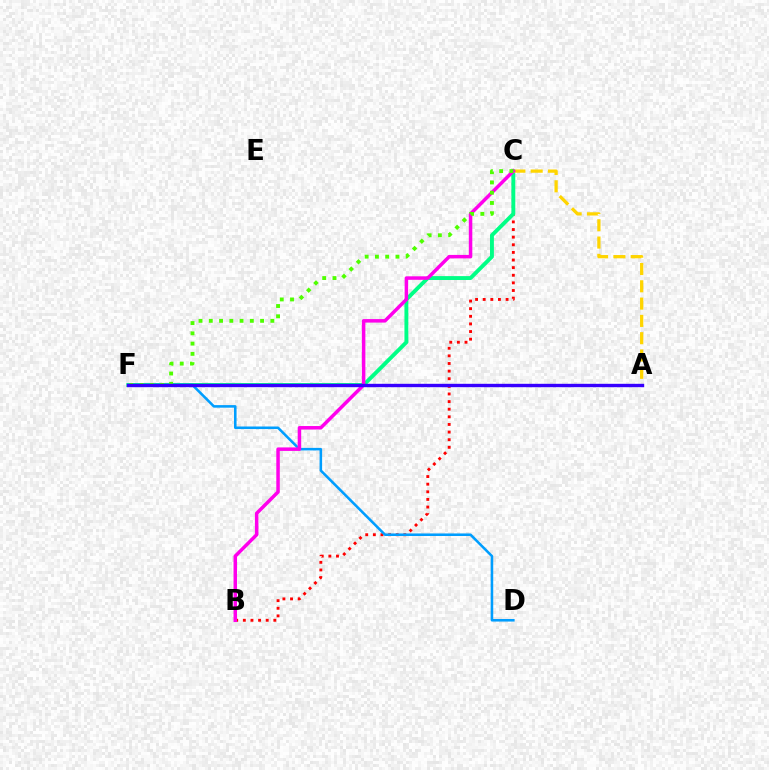{('B', 'C'): [{'color': '#ff0000', 'line_style': 'dotted', 'thickness': 2.07}, {'color': '#ff00ed', 'line_style': 'solid', 'thickness': 2.52}], ('C', 'F'): [{'color': '#00ff86', 'line_style': 'solid', 'thickness': 2.81}, {'color': '#4fff00', 'line_style': 'dotted', 'thickness': 2.79}], ('A', 'C'): [{'color': '#ffd500', 'line_style': 'dashed', 'thickness': 2.35}], ('D', 'F'): [{'color': '#009eff', 'line_style': 'solid', 'thickness': 1.84}], ('A', 'F'): [{'color': '#3700ff', 'line_style': 'solid', 'thickness': 2.44}]}